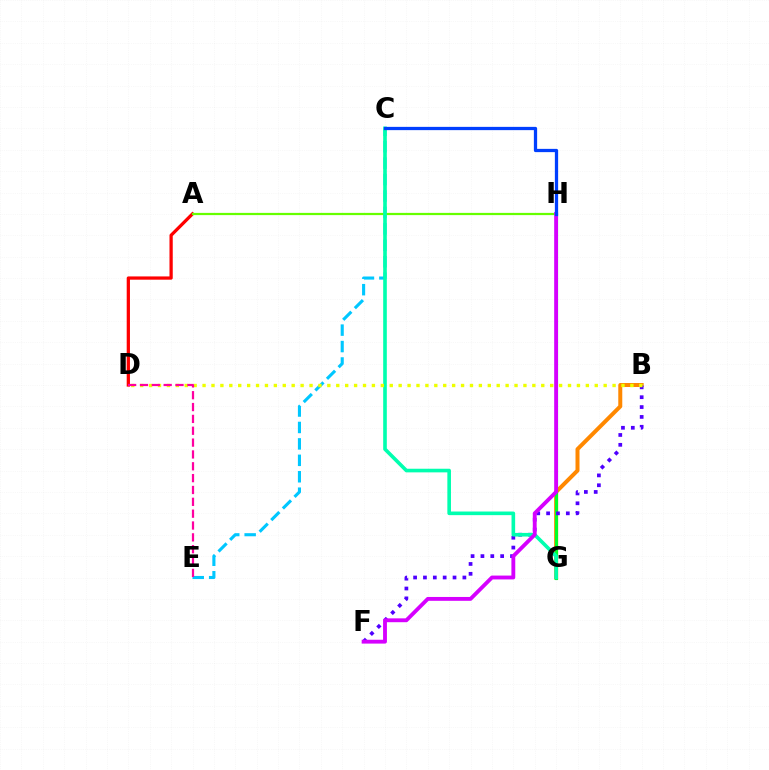{('A', 'D'): [{'color': '#ff0000', 'line_style': 'solid', 'thickness': 2.35}], ('C', 'E'): [{'color': '#00c7ff', 'line_style': 'dashed', 'thickness': 2.23}], ('B', 'G'): [{'color': '#ff8800', 'line_style': 'solid', 'thickness': 2.88}], ('G', 'H'): [{'color': '#00ff27', 'line_style': 'solid', 'thickness': 2.24}], ('A', 'H'): [{'color': '#66ff00', 'line_style': 'solid', 'thickness': 1.6}], ('B', 'F'): [{'color': '#4f00ff', 'line_style': 'dotted', 'thickness': 2.68}], ('C', 'G'): [{'color': '#00ffaf', 'line_style': 'solid', 'thickness': 2.61}], ('F', 'H'): [{'color': '#d600ff', 'line_style': 'solid', 'thickness': 2.77}], ('C', 'H'): [{'color': '#003fff', 'line_style': 'solid', 'thickness': 2.35}], ('B', 'D'): [{'color': '#eeff00', 'line_style': 'dotted', 'thickness': 2.42}], ('D', 'E'): [{'color': '#ff00a0', 'line_style': 'dashed', 'thickness': 1.61}]}